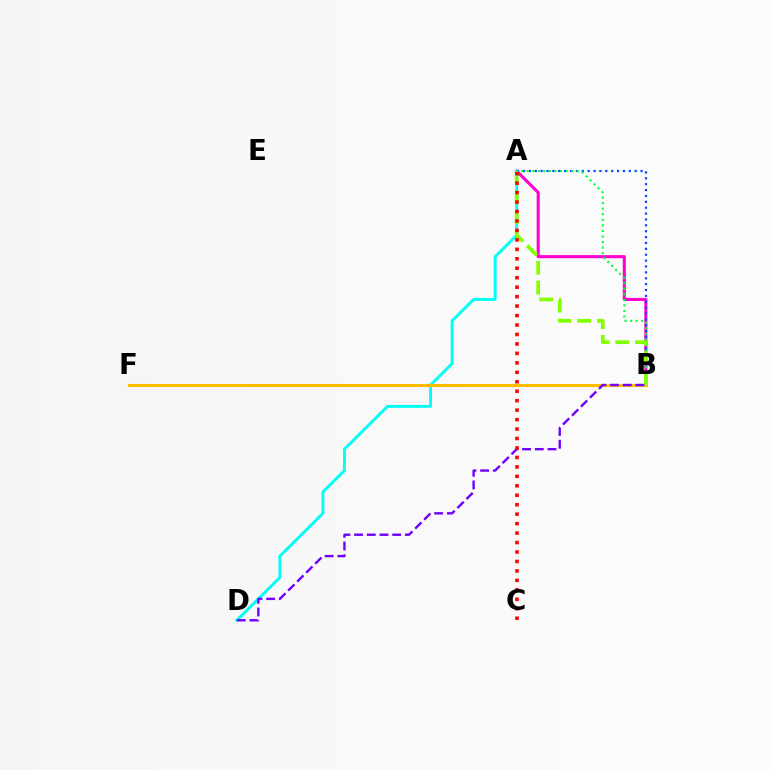{('A', 'B'): [{'color': '#ff00cf', 'line_style': 'solid', 'thickness': 2.21}, {'color': '#004bff', 'line_style': 'dotted', 'thickness': 1.6}, {'color': '#00ff39', 'line_style': 'dotted', 'thickness': 1.51}, {'color': '#84ff00', 'line_style': 'dashed', 'thickness': 2.69}], ('A', 'D'): [{'color': '#00fff6', 'line_style': 'solid', 'thickness': 2.1}], ('B', 'F'): [{'color': '#ffbd00', 'line_style': 'solid', 'thickness': 2.23}], ('B', 'D'): [{'color': '#7200ff', 'line_style': 'dashed', 'thickness': 1.72}], ('A', 'C'): [{'color': '#ff0000', 'line_style': 'dotted', 'thickness': 2.57}]}